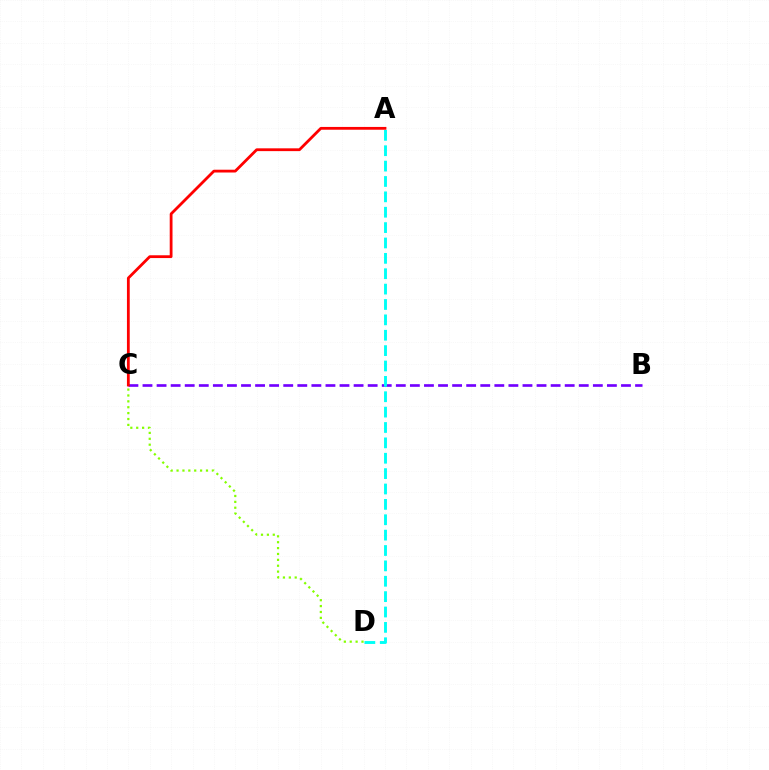{('B', 'C'): [{'color': '#7200ff', 'line_style': 'dashed', 'thickness': 1.91}], ('C', 'D'): [{'color': '#84ff00', 'line_style': 'dotted', 'thickness': 1.6}], ('A', 'D'): [{'color': '#00fff6', 'line_style': 'dashed', 'thickness': 2.09}], ('A', 'C'): [{'color': '#ff0000', 'line_style': 'solid', 'thickness': 2.01}]}